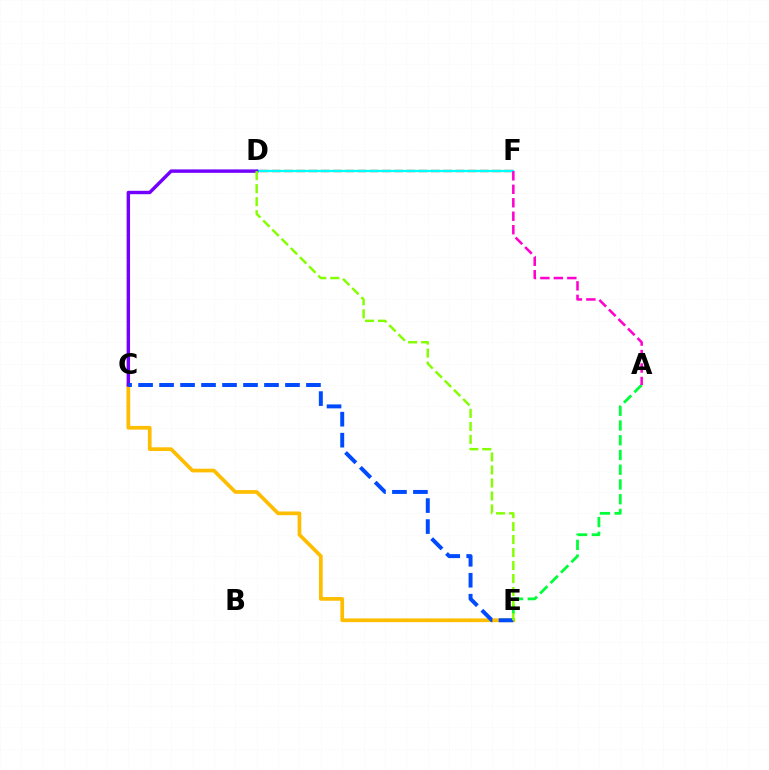{('D', 'F'): [{'color': '#ff0000', 'line_style': 'dashed', 'thickness': 1.66}, {'color': '#00fff6', 'line_style': 'solid', 'thickness': 1.69}], ('C', 'E'): [{'color': '#ffbd00', 'line_style': 'solid', 'thickness': 2.67}, {'color': '#004bff', 'line_style': 'dashed', 'thickness': 2.85}], ('A', 'E'): [{'color': '#00ff39', 'line_style': 'dashed', 'thickness': 2.0}], ('C', 'D'): [{'color': '#7200ff', 'line_style': 'solid', 'thickness': 2.46}], ('D', 'E'): [{'color': '#84ff00', 'line_style': 'dashed', 'thickness': 1.77}], ('A', 'F'): [{'color': '#ff00cf', 'line_style': 'dashed', 'thickness': 1.83}]}